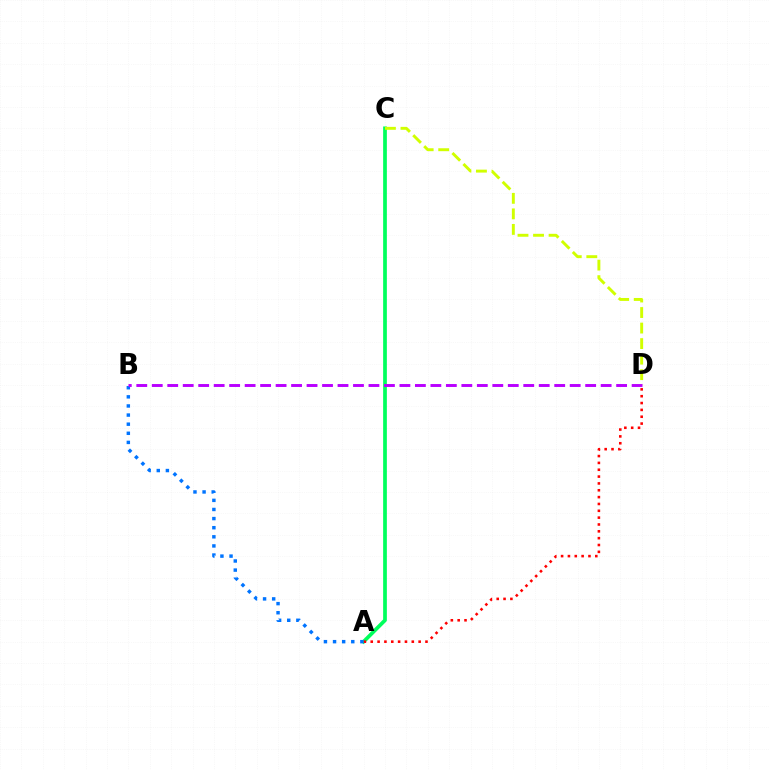{('A', 'C'): [{'color': '#00ff5c', 'line_style': 'solid', 'thickness': 2.68}], ('A', 'D'): [{'color': '#ff0000', 'line_style': 'dotted', 'thickness': 1.86}], ('C', 'D'): [{'color': '#d1ff00', 'line_style': 'dashed', 'thickness': 2.11}], ('A', 'B'): [{'color': '#0074ff', 'line_style': 'dotted', 'thickness': 2.48}], ('B', 'D'): [{'color': '#b900ff', 'line_style': 'dashed', 'thickness': 2.1}]}